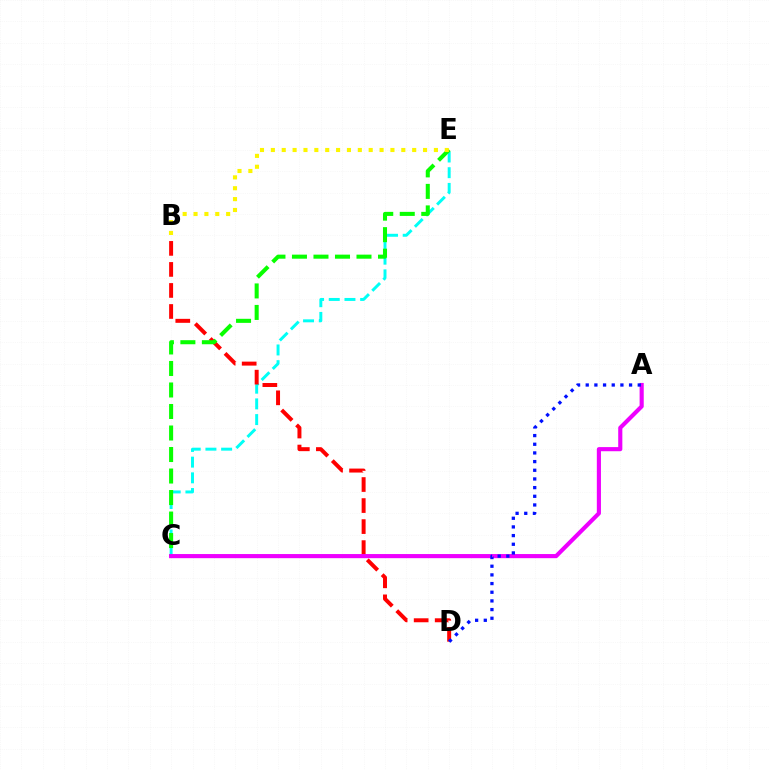{('C', 'E'): [{'color': '#00fff6', 'line_style': 'dashed', 'thickness': 2.13}, {'color': '#08ff00', 'line_style': 'dashed', 'thickness': 2.92}], ('B', 'D'): [{'color': '#ff0000', 'line_style': 'dashed', 'thickness': 2.86}], ('A', 'C'): [{'color': '#ee00ff', 'line_style': 'solid', 'thickness': 2.97}], ('A', 'D'): [{'color': '#0010ff', 'line_style': 'dotted', 'thickness': 2.36}], ('B', 'E'): [{'color': '#fcf500', 'line_style': 'dotted', 'thickness': 2.95}]}